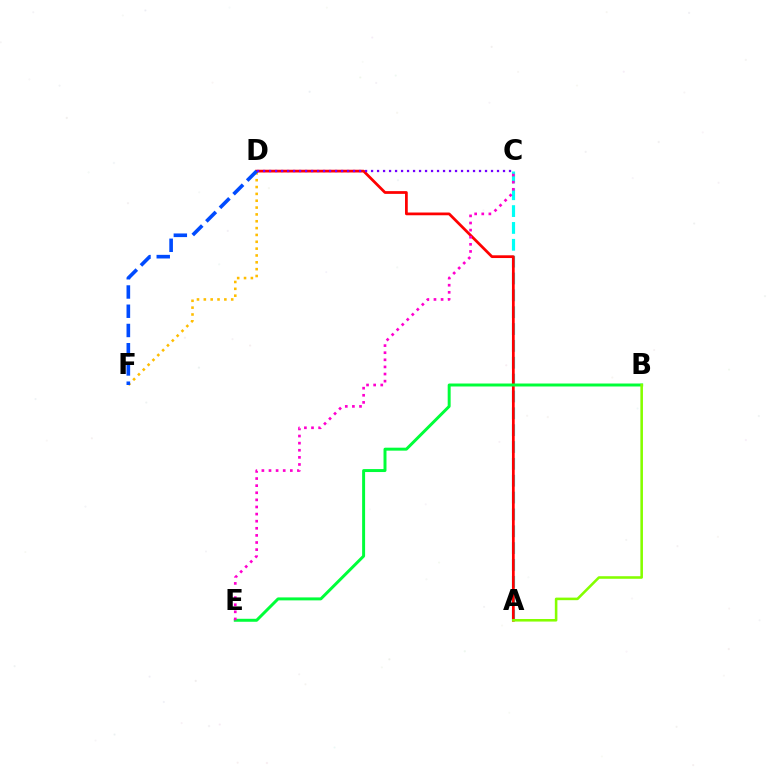{('A', 'C'): [{'color': '#00fff6', 'line_style': 'dashed', 'thickness': 2.29}], ('D', 'F'): [{'color': '#ffbd00', 'line_style': 'dotted', 'thickness': 1.86}, {'color': '#004bff', 'line_style': 'dashed', 'thickness': 2.61}], ('A', 'D'): [{'color': '#ff0000', 'line_style': 'solid', 'thickness': 1.98}], ('B', 'E'): [{'color': '#00ff39', 'line_style': 'solid', 'thickness': 2.14}], ('C', 'E'): [{'color': '#ff00cf', 'line_style': 'dotted', 'thickness': 1.93}], ('A', 'B'): [{'color': '#84ff00', 'line_style': 'solid', 'thickness': 1.85}], ('C', 'D'): [{'color': '#7200ff', 'line_style': 'dotted', 'thickness': 1.63}]}